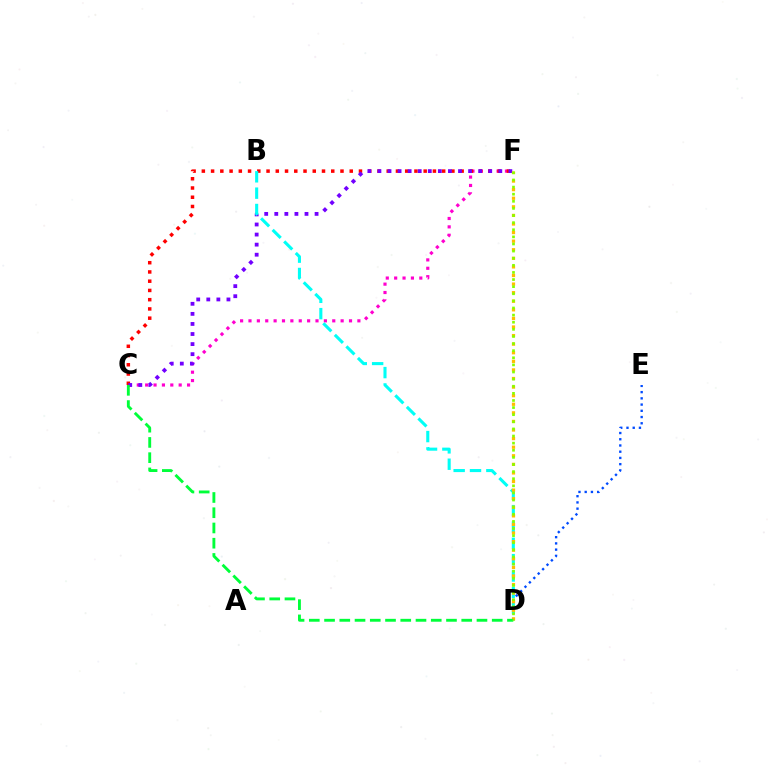{('D', 'E'): [{'color': '#004bff', 'line_style': 'dotted', 'thickness': 1.69}], ('C', 'F'): [{'color': '#ff00cf', 'line_style': 'dotted', 'thickness': 2.28}, {'color': '#ff0000', 'line_style': 'dotted', 'thickness': 2.51}, {'color': '#7200ff', 'line_style': 'dotted', 'thickness': 2.74}], ('B', 'D'): [{'color': '#00fff6', 'line_style': 'dashed', 'thickness': 2.22}], ('D', 'F'): [{'color': '#ffbd00', 'line_style': 'dotted', 'thickness': 2.33}, {'color': '#84ff00', 'line_style': 'dotted', 'thickness': 1.93}], ('C', 'D'): [{'color': '#00ff39', 'line_style': 'dashed', 'thickness': 2.07}]}